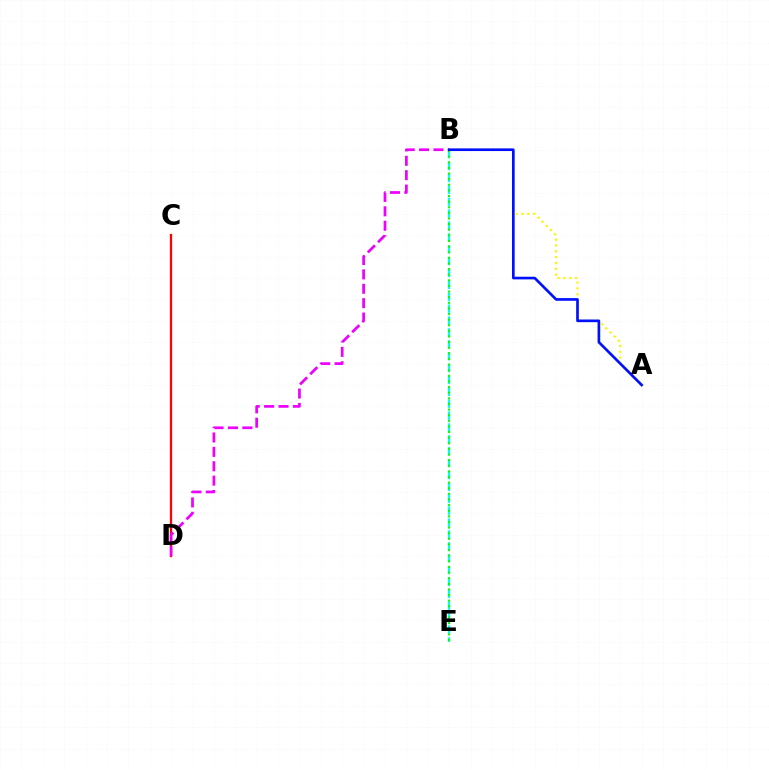{('B', 'E'): [{'color': '#00fff6', 'line_style': 'dashed', 'thickness': 1.61}, {'color': '#08ff00', 'line_style': 'dotted', 'thickness': 1.53}], ('A', 'B'): [{'color': '#fcf500', 'line_style': 'dotted', 'thickness': 1.59}, {'color': '#0010ff', 'line_style': 'solid', 'thickness': 1.92}], ('C', 'D'): [{'color': '#ff0000', 'line_style': 'solid', 'thickness': 1.64}], ('B', 'D'): [{'color': '#ee00ff', 'line_style': 'dashed', 'thickness': 1.95}]}